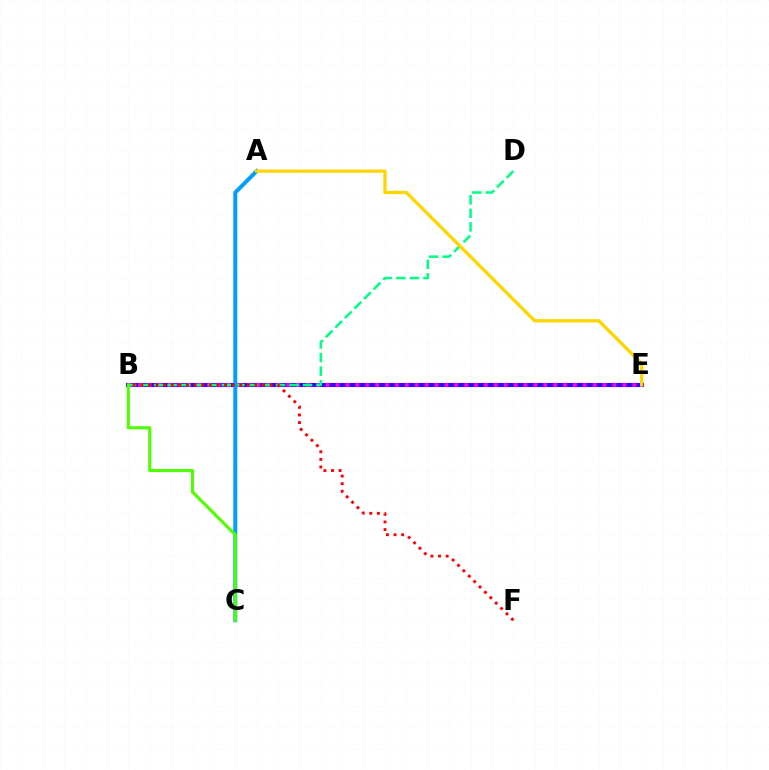{('B', 'E'): [{'color': '#3700ff', 'line_style': 'solid', 'thickness': 2.96}, {'color': '#ff00ed', 'line_style': 'dotted', 'thickness': 2.69}], ('B', 'D'): [{'color': '#00ff86', 'line_style': 'dashed', 'thickness': 1.84}], ('A', 'C'): [{'color': '#009eff', 'line_style': 'solid', 'thickness': 2.86}], ('A', 'E'): [{'color': '#ffd500', 'line_style': 'solid', 'thickness': 2.38}], ('B', 'C'): [{'color': '#4fff00', 'line_style': 'solid', 'thickness': 2.24}], ('B', 'F'): [{'color': '#ff0000', 'line_style': 'dotted', 'thickness': 2.07}]}